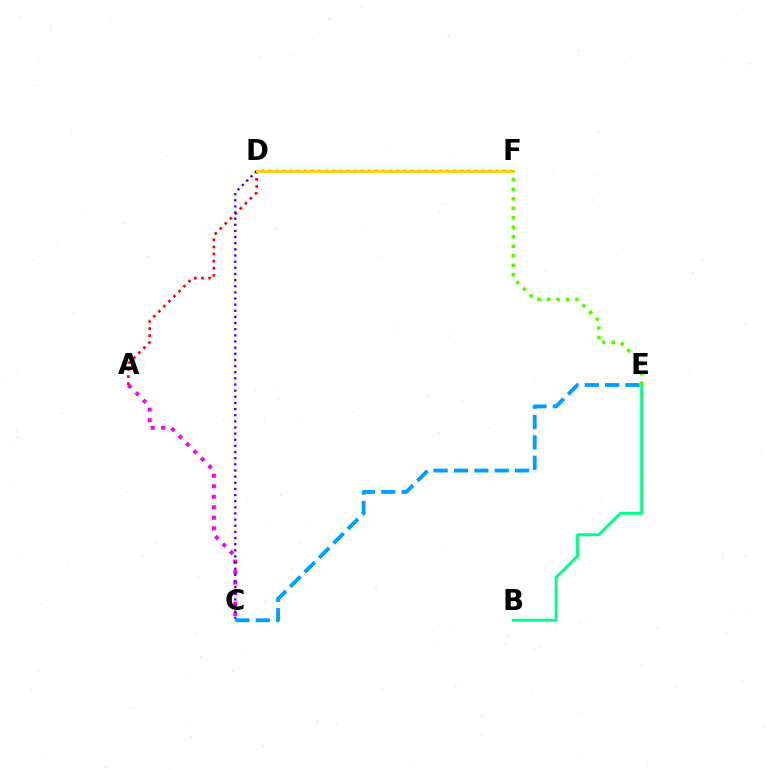{('A', 'F'): [{'color': '#ff0000', 'line_style': 'dotted', 'thickness': 1.93}], ('A', 'C'): [{'color': '#ff00ed', 'line_style': 'dotted', 'thickness': 2.86}], ('B', 'E'): [{'color': '#00ff86', 'line_style': 'solid', 'thickness': 2.09}], ('C', 'D'): [{'color': '#3700ff', 'line_style': 'dotted', 'thickness': 1.67}], ('C', 'E'): [{'color': '#009eff', 'line_style': 'dashed', 'thickness': 2.77}], ('D', 'F'): [{'color': '#ffd500', 'line_style': 'solid', 'thickness': 2.02}], ('E', 'F'): [{'color': '#4fff00', 'line_style': 'dotted', 'thickness': 2.58}]}